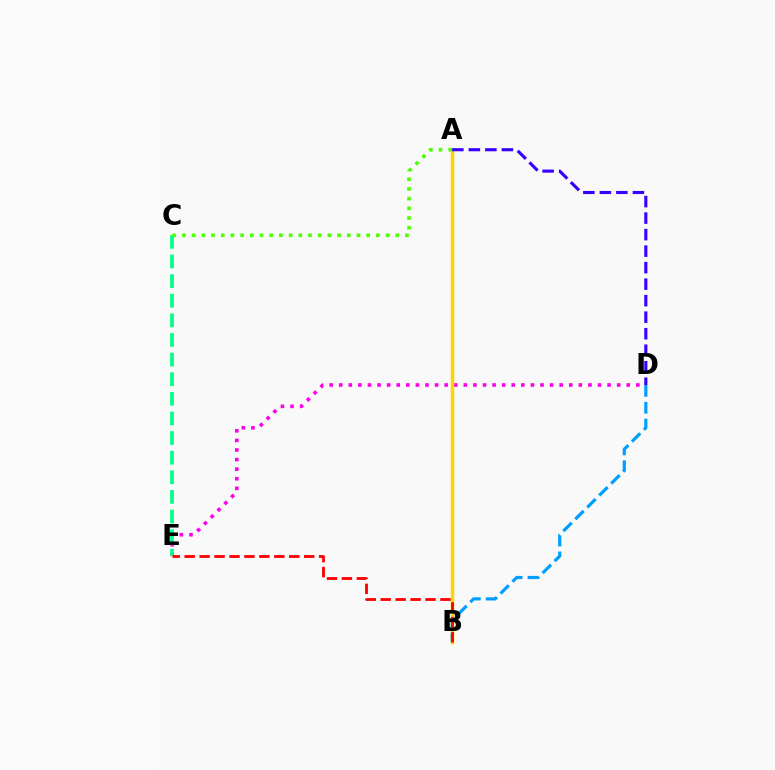{('B', 'D'): [{'color': '#009eff', 'line_style': 'dashed', 'thickness': 2.29}], ('D', 'E'): [{'color': '#ff00ed', 'line_style': 'dotted', 'thickness': 2.6}], ('C', 'E'): [{'color': '#00ff86', 'line_style': 'dashed', 'thickness': 2.67}], ('A', 'B'): [{'color': '#ffd500', 'line_style': 'solid', 'thickness': 2.49}], ('B', 'E'): [{'color': '#ff0000', 'line_style': 'dashed', 'thickness': 2.03}], ('A', 'D'): [{'color': '#3700ff', 'line_style': 'dashed', 'thickness': 2.24}], ('A', 'C'): [{'color': '#4fff00', 'line_style': 'dotted', 'thickness': 2.63}]}